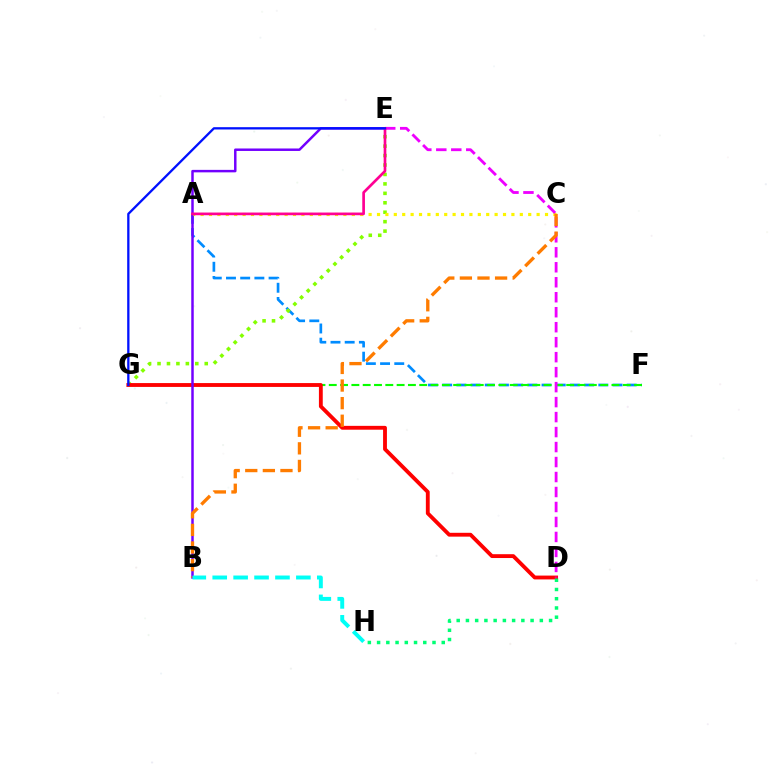{('A', 'F'): [{'color': '#008cff', 'line_style': 'dashed', 'thickness': 1.93}], ('E', 'G'): [{'color': '#84ff00', 'line_style': 'dotted', 'thickness': 2.57}, {'color': '#0010ff', 'line_style': 'solid', 'thickness': 1.66}], ('F', 'G'): [{'color': '#08ff00', 'line_style': 'dashed', 'thickness': 1.54}], ('D', 'G'): [{'color': '#ff0000', 'line_style': 'solid', 'thickness': 2.77}], ('B', 'E'): [{'color': '#7200ff', 'line_style': 'solid', 'thickness': 1.79}], ('A', 'C'): [{'color': '#fcf500', 'line_style': 'dotted', 'thickness': 2.28}], ('D', 'H'): [{'color': '#00ff74', 'line_style': 'dotted', 'thickness': 2.51}], ('D', 'E'): [{'color': '#ee00ff', 'line_style': 'dashed', 'thickness': 2.04}], ('B', 'C'): [{'color': '#ff7c00', 'line_style': 'dashed', 'thickness': 2.39}], ('A', 'E'): [{'color': '#ff0094', 'line_style': 'solid', 'thickness': 1.94}], ('B', 'H'): [{'color': '#00fff6', 'line_style': 'dashed', 'thickness': 2.84}]}